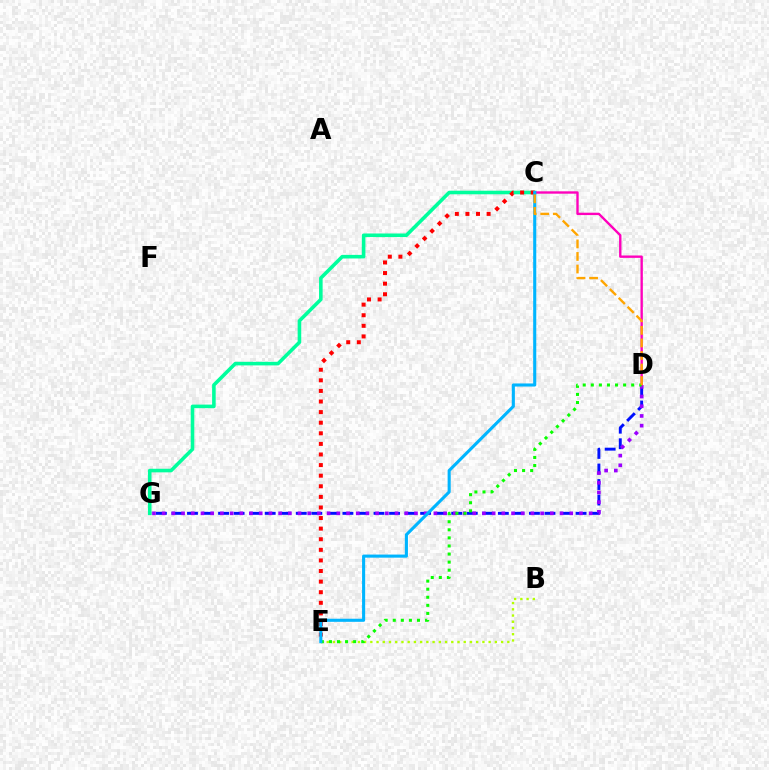{('B', 'E'): [{'color': '#b3ff00', 'line_style': 'dotted', 'thickness': 1.69}], ('D', 'G'): [{'color': '#0010ff', 'line_style': 'dashed', 'thickness': 2.11}, {'color': '#9b00ff', 'line_style': 'dotted', 'thickness': 2.64}], ('C', 'G'): [{'color': '#00ff9d', 'line_style': 'solid', 'thickness': 2.58}], ('C', 'D'): [{'color': '#ff00bd', 'line_style': 'solid', 'thickness': 1.7}, {'color': '#ffa500', 'line_style': 'dashed', 'thickness': 1.71}], ('D', 'E'): [{'color': '#08ff00', 'line_style': 'dotted', 'thickness': 2.19}], ('C', 'E'): [{'color': '#ff0000', 'line_style': 'dotted', 'thickness': 2.88}, {'color': '#00b5ff', 'line_style': 'solid', 'thickness': 2.22}]}